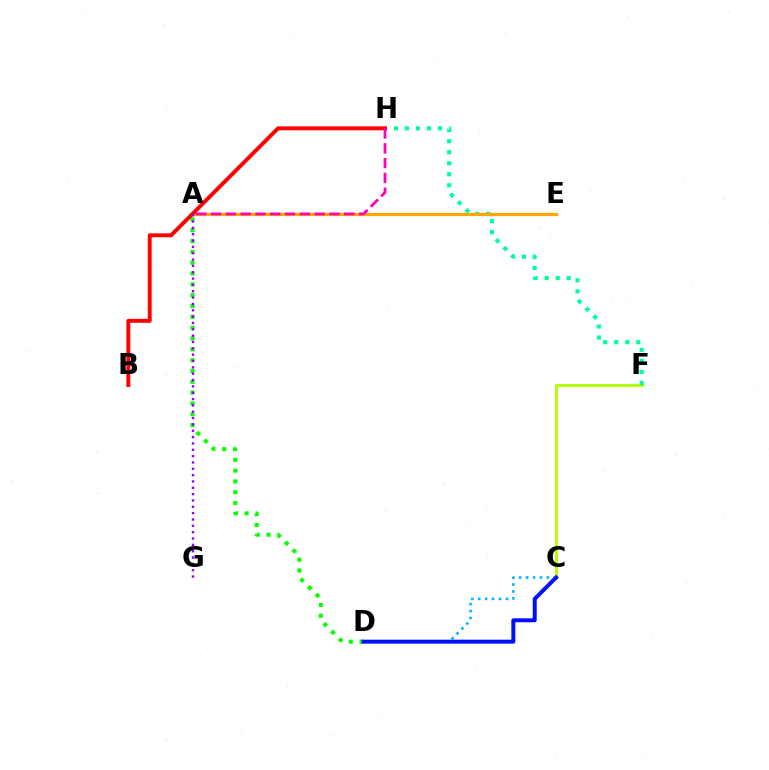{('C', 'F'): [{'color': '#b3ff00', 'line_style': 'solid', 'thickness': 2.07}], ('F', 'H'): [{'color': '#00ff9d', 'line_style': 'dotted', 'thickness': 2.99}], ('A', 'D'): [{'color': '#08ff00', 'line_style': 'dotted', 'thickness': 2.94}], ('A', 'E'): [{'color': '#ffa500', 'line_style': 'solid', 'thickness': 2.29}], ('B', 'H'): [{'color': '#ff0000', 'line_style': 'solid', 'thickness': 2.82}], ('C', 'D'): [{'color': '#00b5ff', 'line_style': 'dotted', 'thickness': 1.88}, {'color': '#0010ff', 'line_style': 'solid', 'thickness': 2.86}], ('A', 'H'): [{'color': '#ff00bd', 'line_style': 'dashed', 'thickness': 2.01}], ('A', 'G'): [{'color': '#9b00ff', 'line_style': 'dotted', 'thickness': 1.72}]}